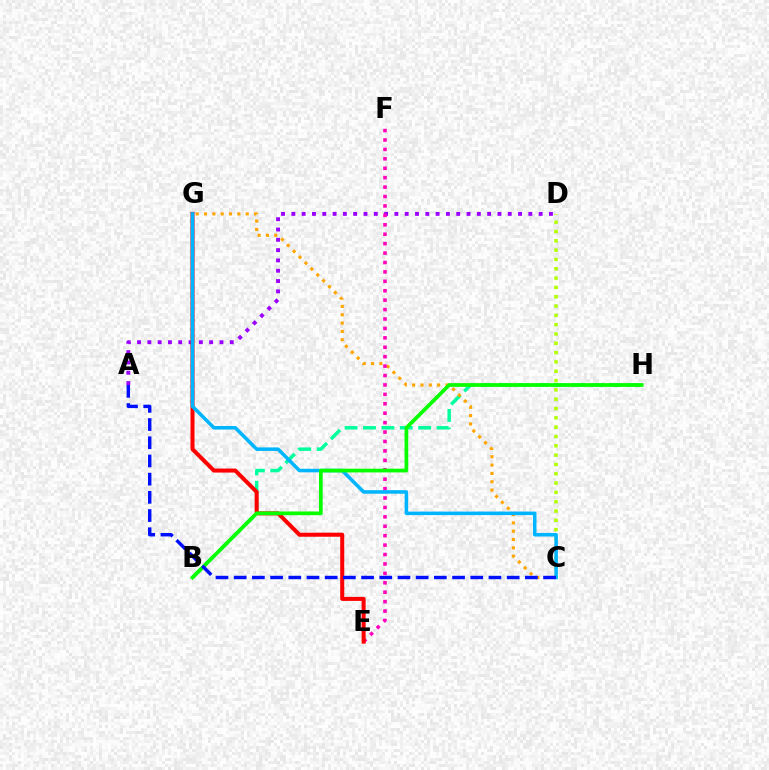{('B', 'H'): [{'color': '#00ff9d', 'line_style': 'dashed', 'thickness': 2.5}, {'color': '#08ff00', 'line_style': 'solid', 'thickness': 2.68}], ('C', 'G'): [{'color': '#ffa500', 'line_style': 'dotted', 'thickness': 2.26}, {'color': '#00b5ff', 'line_style': 'solid', 'thickness': 2.55}], ('A', 'D'): [{'color': '#9b00ff', 'line_style': 'dotted', 'thickness': 2.8}], ('E', 'F'): [{'color': '#ff00bd', 'line_style': 'dotted', 'thickness': 2.56}], ('C', 'D'): [{'color': '#b3ff00', 'line_style': 'dotted', 'thickness': 2.53}], ('E', 'G'): [{'color': '#ff0000', 'line_style': 'solid', 'thickness': 2.9}], ('A', 'C'): [{'color': '#0010ff', 'line_style': 'dashed', 'thickness': 2.47}]}